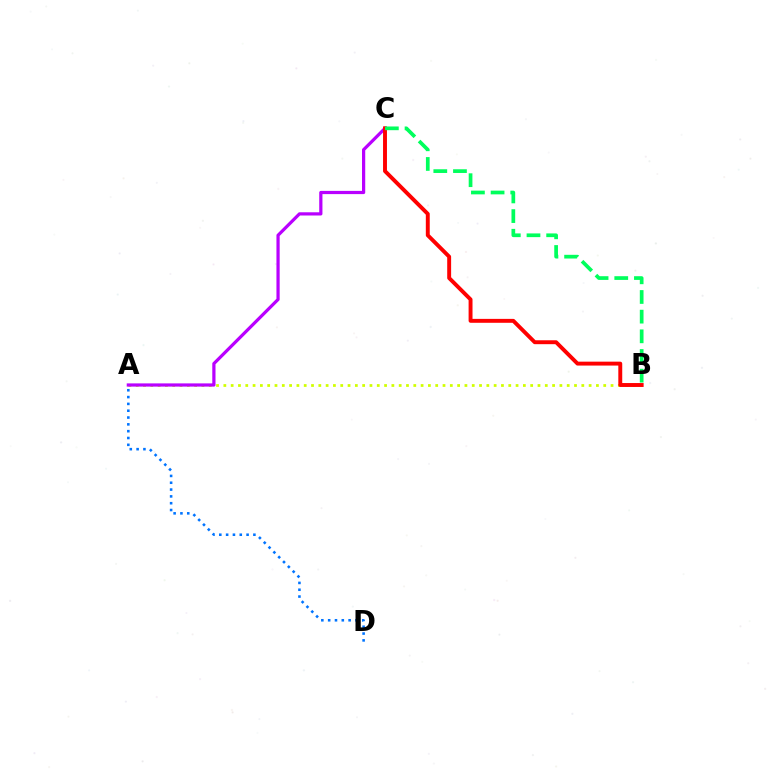{('A', 'D'): [{'color': '#0074ff', 'line_style': 'dotted', 'thickness': 1.85}], ('A', 'B'): [{'color': '#d1ff00', 'line_style': 'dotted', 'thickness': 1.98}], ('A', 'C'): [{'color': '#b900ff', 'line_style': 'solid', 'thickness': 2.32}], ('B', 'C'): [{'color': '#ff0000', 'line_style': 'solid', 'thickness': 2.82}, {'color': '#00ff5c', 'line_style': 'dashed', 'thickness': 2.67}]}